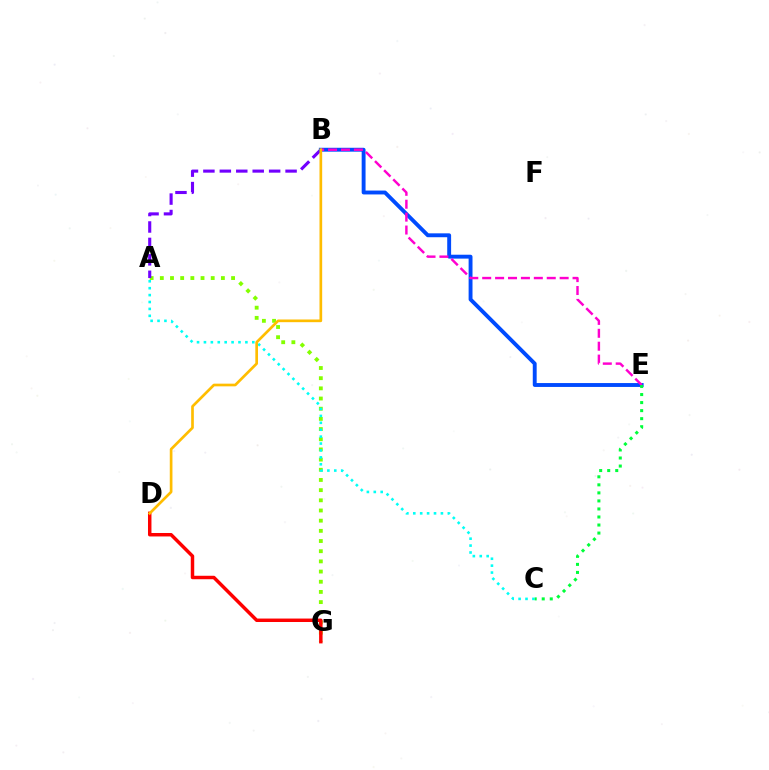{('A', 'G'): [{'color': '#84ff00', 'line_style': 'dotted', 'thickness': 2.77}], ('A', 'B'): [{'color': '#7200ff', 'line_style': 'dashed', 'thickness': 2.23}], ('D', 'G'): [{'color': '#ff0000', 'line_style': 'solid', 'thickness': 2.49}], ('B', 'E'): [{'color': '#004bff', 'line_style': 'solid', 'thickness': 2.8}, {'color': '#ff00cf', 'line_style': 'dashed', 'thickness': 1.75}], ('A', 'C'): [{'color': '#00fff6', 'line_style': 'dotted', 'thickness': 1.88}], ('C', 'E'): [{'color': '#00ff39', 'line_style': 'dotted', 'thickness': 2.18}], ('B', 'D'): [{'color': '#ffbd00', 'line_style': 'solid', 'thickness': 1.93}]}